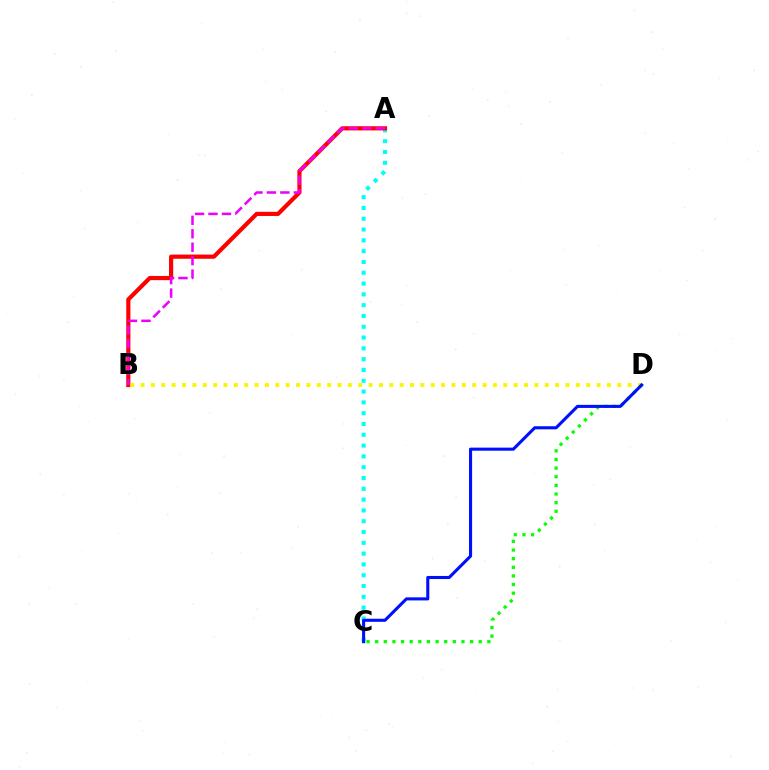{('A', 'C'): [{'color': '#00fff6', 'line_style': 'dotted', 'thickness': 2.94}], ('A', 'B'): [{'color': '#ff0000', 'line_style': 'solid', 'thickness': 3.0}, {'color': '#ee00ff', 'line_style': 'dashed', 'thickness': 1.83}], ('B', 'D'): [{'color': '#fcf500', 'line_style': 'dotted', 'thickness': 2.82}], ('C', 'D'): [{'color': '#08ff00', 'line_style': 'dotted', 'thickness': 2.34}, {'color': '#0010ff', 'line_style': 'solid', 'thickness': 2.22}]}